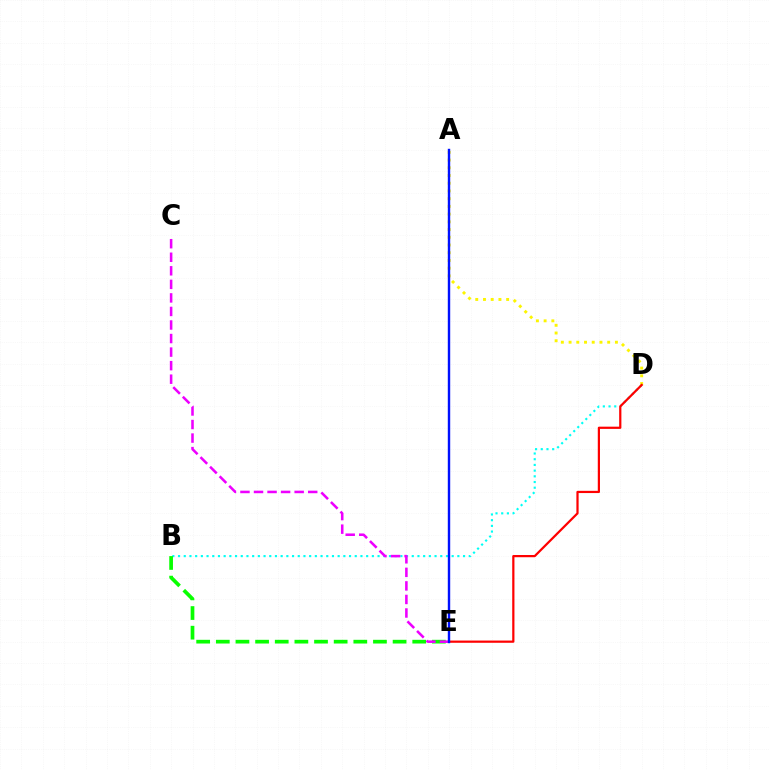{('B', 'D'): [{'color': '#00fff6', 'line_style': 'dotted', 'thickness': 1.55}], ('B', 'E'): [{'color': '#08ff00', 'line_style': 'dashed', 'thickness': 2.67}], ('A', 'D'): [{'color': '#fcf500', 'line_style': 'dotted', 'thickness': 2.1}], ('C', 'E'): [{'color': '#ee00ff', 'line_style': 'dashed', 'thickness': 1.84}], ('D', 'E'): [{'color': '#ff0000', 'line_style': 'solid', 'thickness': 1.6}], ('A', 'E'): [{'color': '#0010ff', 'line_style': 'solid', 'thickness': 1.74}]}